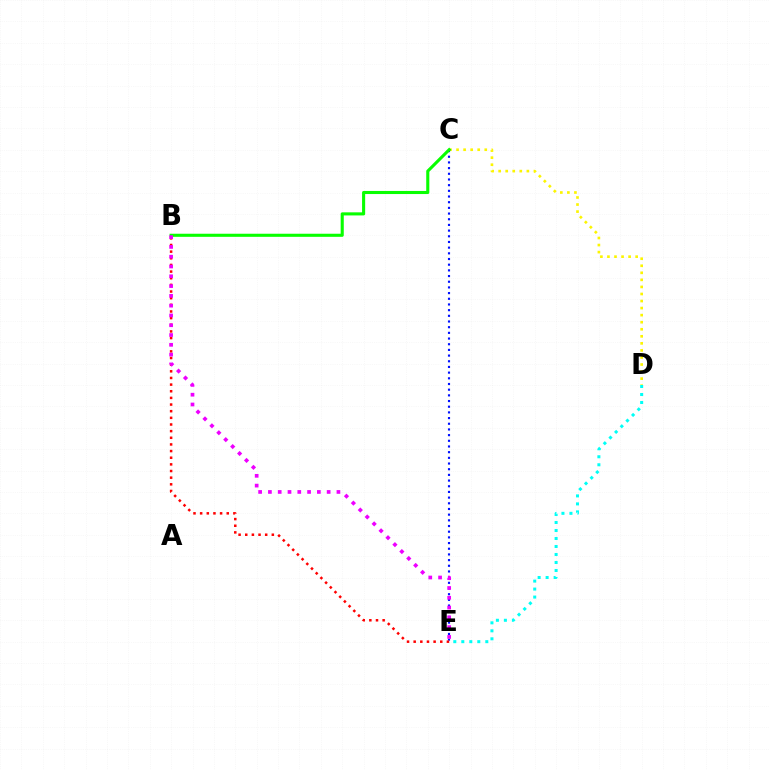{('D', 'E'): [{'color': '#00fff6', 'line_style': 'dotted', 'thickness': 2.17}], ('C', 'D'): [{'color': '#fcf500', 'line_style': 'dotted', 'thickness': 1.92}], ('C', 'E'): [{'color': '#0010ff', 'line_style': 'dotted', 'thickness': 1.54}], ('B', 'C'): [{'color': '#08ff00', 'line_style': 'solid', 'thickness': 2.22}], ('B', 'E'): [{'color': '#ff0000', 'line_style': 'dotted', 'thickness': 1.81}, {'color': '#ee00ff', 'line_style': 'dotted', 'thickness': 2.66}]}